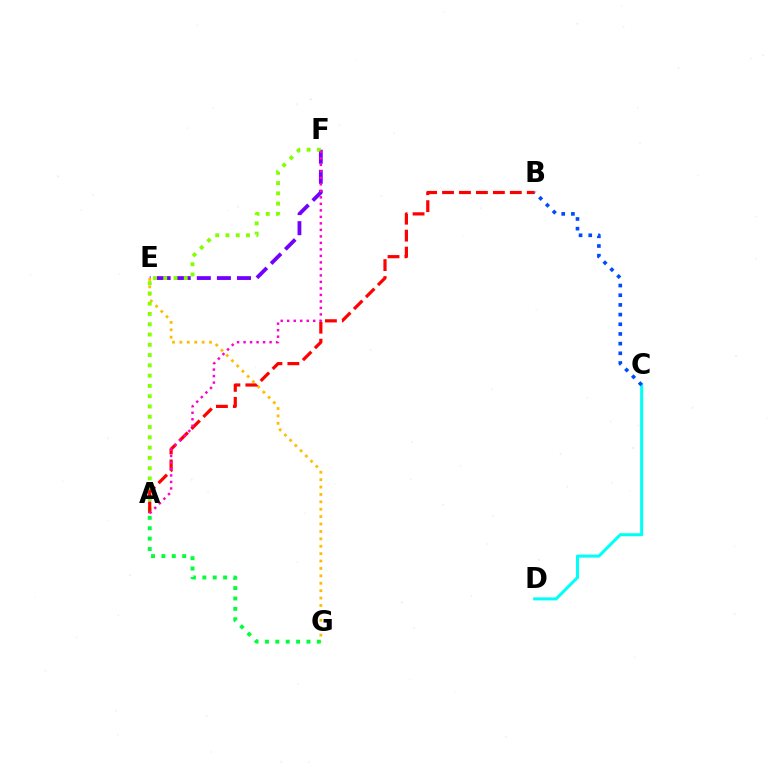{('E', 'F'): [{'color': '#7200ff', 'line_style': 'dashed', 'thickness': 2.73}], ('E', 'G'): [{'color': '#ffbd00', 'line_style': 'dotted', 'thickness': 2.01}], ('A', 'F'): [{'color': '#84ff00', 'line_style': 'dotted', 'thickness': 2.79}, {'color': '#ff00cf', 'line_style': 'dotted', 'thickness': 1.77}], ('C', 'D'): [{'color': '#00fff6', 'line_style': 'solid', 'thickness': 2.19}], ('A', 'B'): [{'color': '#ff0000', 'line_style': 'dashed', 'thickness': 2.3}], ('A', 'G'): [{'color': '#00ff39', 'line_style': 'dotted', 'thickness': 2.82}], ('B', 'C'): [{'color': '#004bff', 'line_style': 'dotted', 'thickness': 2.63}]}